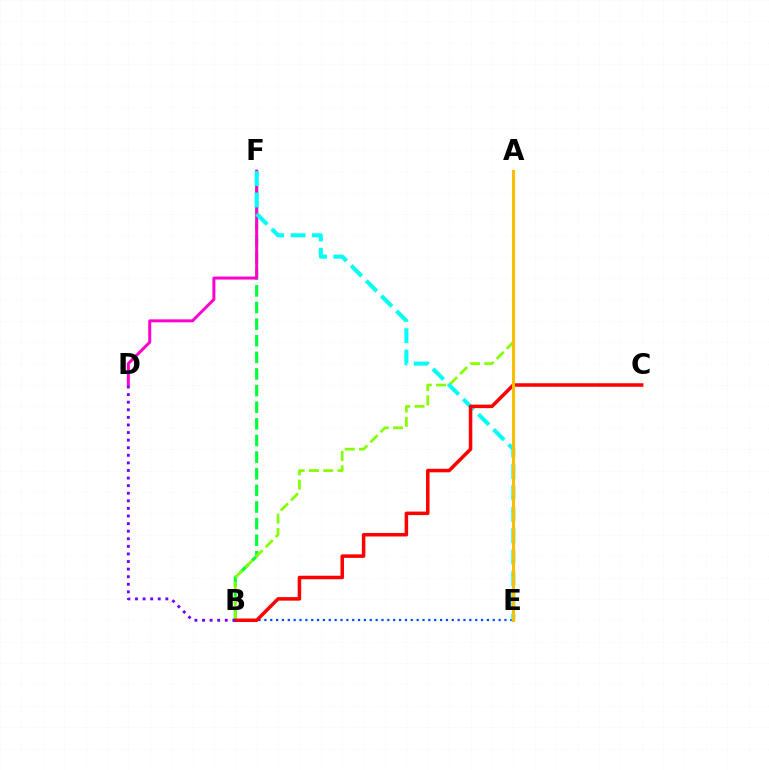{('B', 'E'): [{'color': '#004bff', 'line_style': 'dotted', 'thickness': 1.59}], ('B', 'F'): [{'color': '#00ff39', 'line_style': 'dashed', 'thickness': 2.26}], ('D', 'F'): [{'color': '#ff00cf', 'line_style': 'solid', 'thickness': 2.15}], ('A', 'B'): [{'color': '#84ff00', 'line_style': 'dashed', 'thickness': 1.94}], ('E', 'F'): [{'color': '#00fff6', 'line_style': 'dashed', 'thickness': 2.91}], ('B', 'C'): [{'color': '#ff0000', 'line_style': 'solid', 'thickness': 2.53}], ('B', 'D'): [{'color': '#7200ff', 'line_style': 'dotted', 'thickness': 2.06}], ('A', 'E'): [{'color': '#ffbd00', 'line_style': 'solid', 'thickness': 2.21}]}